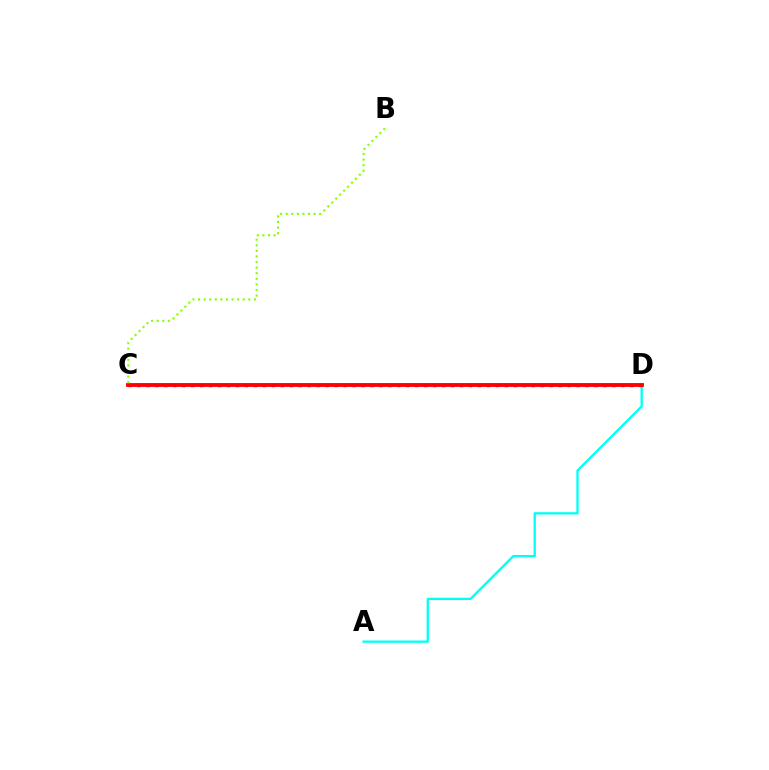{('A', 'D'): [{'color': '#00fff6', 'line_style': 'solid', 'thickness': 1.66}], ('C', 'D'): [{'color': '#7200ff', 'line_style': 'dotted', 'thickness': 2.43}, {'color': '#ff0000', 'line_style': 'solid', 'thickness': 2.77}], ('B', 'C'): [{'color': '#84ff00', 'line_style': 'dotted', 'thickness': 1.52}]}